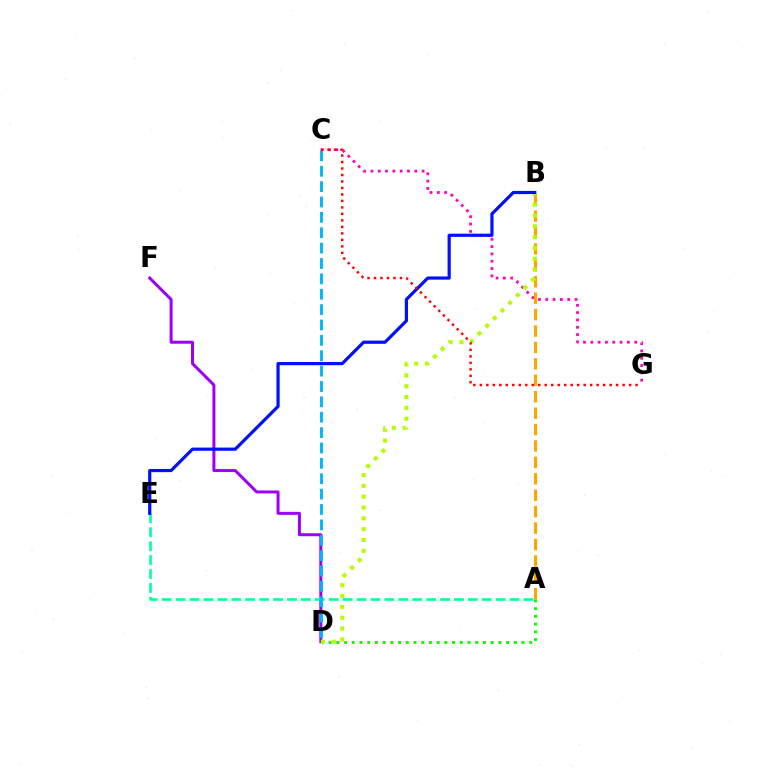{('C', 'G'): [{'color': '#ff00bd', 'line_style': 'dotted', 'thickness': 1.99}, {'color': '#ff0000', 'line_style': 'dotted', 'thickness': 1.76}], ('A', 'B'): [{'color': '#ffa500', 'line_style': 'dashed', 'thickness': 2.23}], ('D', 'F'): [{'color': '#9b00ff', 'line_style': 'solid', 'thickness': 2.16}], ('A', 'E'): [{'color': '#00ff9d', 'line_style': 'dashed', 'thickness': 1.89}], ('A', 'D'): [{'color': '#08ff00', 'line_style': 'dotted', 'thickness': 2.1}], ('B', 'D'): [{'color': '#b3ff00', 'line_style': 'dotted', 'thickness': 2.94}], ('C', 'D'): [{'color': '#00b5ff', 'line_style': 'dashed', 'thickness': 2.09}], ('B', 'E'): [{'color': '#0010ff', 'line_style': 'solid', 'thickness': 2.3}]}